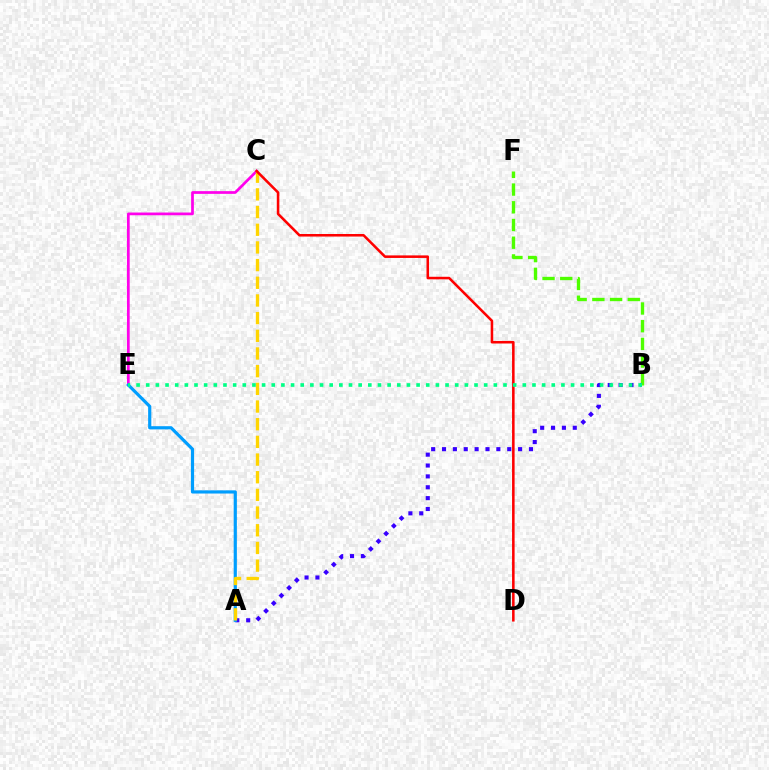{('C', 'E'): [{'color': '#ff00ed', 'line_style': 'solid', 'thickness': 1.96}], ('B', 'F'): [{'color': '#4fff00', 'line_style': 'dashed', 'thickness': 2.41}], ('A', 'B'): [{'color': '#3700ff', 'line_style': 'dotted', 'thickness': 2.95}], ('A', 'E'): [{'color': '#009eff', 'line_style': 'solid', 'thickness': 2.29}], ('A', 'C'): [{'color': '#ffd500', 'line_style': 'dashed', 'thickness': 2.4}], ('C', 'D'): [{'color': '#ff0000', 'line_style': 'solid', 'thickness': 1.84}], ('B', 'E'): [{'color': '#00ff86', 'line_style': 'dotted', 'thickness': 2.62}]}